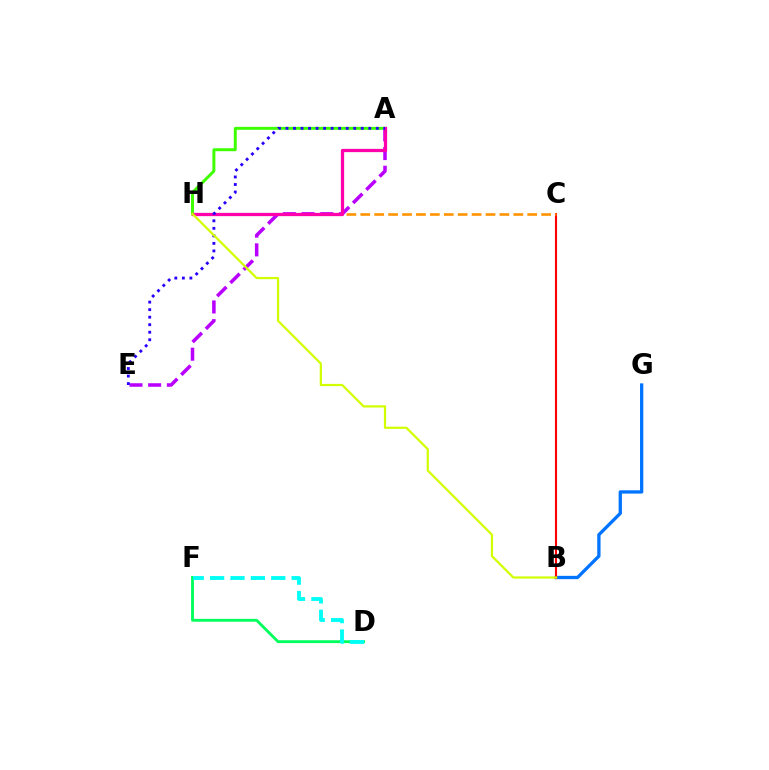{('A', 'H'): [{'color': '#3dff00', 'line_style': 'solid', 'thickness': 2.13}, {'color': '#ff00ac', 'line_style': 'solid', 'thickness': 2.35}], ('B', 'G'): [{'color': '#0074ff', 'line_style': 'solid', 'thickness': 2.37}], ('D', 'F'): [{'color': '#00ff5c', 'line_style': 'solid', 'thickness': 2.05}, {'color': '#00fff6', 'line_style': 'dashed', 'thickness': 2.77}], ('B', 'C'): [{'color': '#ff0000', 'line_style': 'solid', 'thickness': 1.52}], ('C', 'H'): [{'color': '#ff9400', 'line_style': 'dashed', 'thickness': 1.89}], ('A', 'E'): [{'color': '#b900ff', 'line_style': 'dashed', 'thickness': 2.54}, {'color': '#2500ff', 'line_style': 'dotted', 'thickness': 2.05}], ('B', 'H'): [{'color': '#d1ff00', 'line_style': 'solid', 'thickness': 1.59}]}